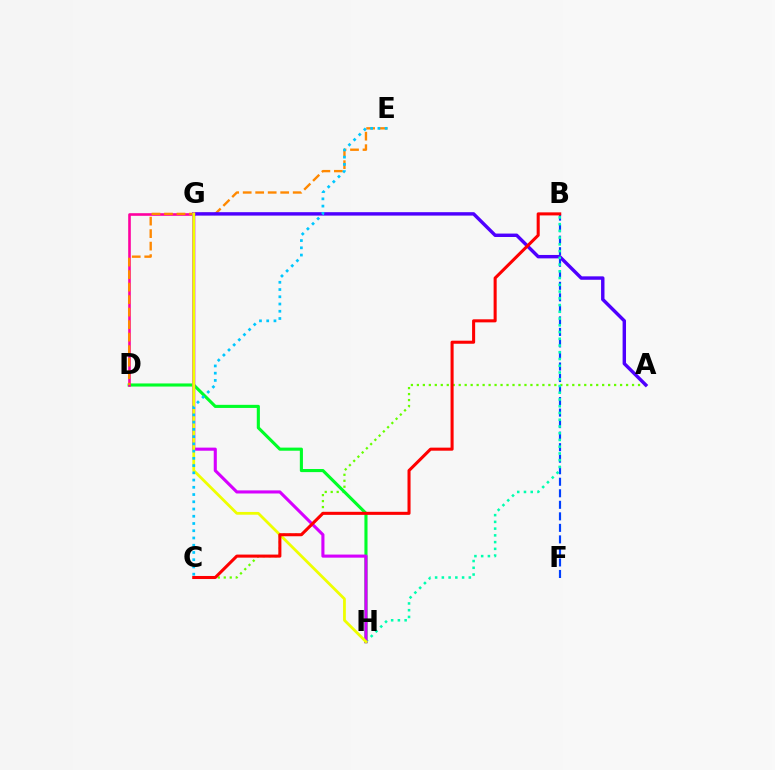{('A', 'C'): [{'color': '#66ff00', 'line_style': 'dotted', 'thickness': 1.62}], ('D', 'H'): [{'color': '#00ff27', 'line_style': 'solid', 'thickness': 2.24}], ('B', 'F'): [{'color': '#003fff', 'line_style': 'dashed', 'thickness': 1.57}], ('D', 'G'): [{'color': '#ff00a0', 'line_style': 'solid', 'thickness': 1.88}], ('D', 'E'): [{'color': '#ff8800', 'line_style': 'dashed', 'thickness': 1.7}], ('A', 'G'): [{'color': '#4f00ff', 'line_style': 'solid', 'thickness': 2.46}], ('B', 'H'): [{'color': '#00ffaf', 'line_style': 'dotted', 'thickness': 1.83}], ('G', 'H'): [{'color': '#d600ff', 'line_style': 'solid', 'thickness': 2.23}, {'color': '#eeff00', 'line_style': 'solid', 'thickness': 2.0}], ('C', 'E'): [{'color': '#00c7ff', 'line_style': 'dotted', 'thickness': 1.97}], ('B', 'C'): [{'color': '#ff0000', 'line_style': 'solid', 'thickness': 2.2}]}